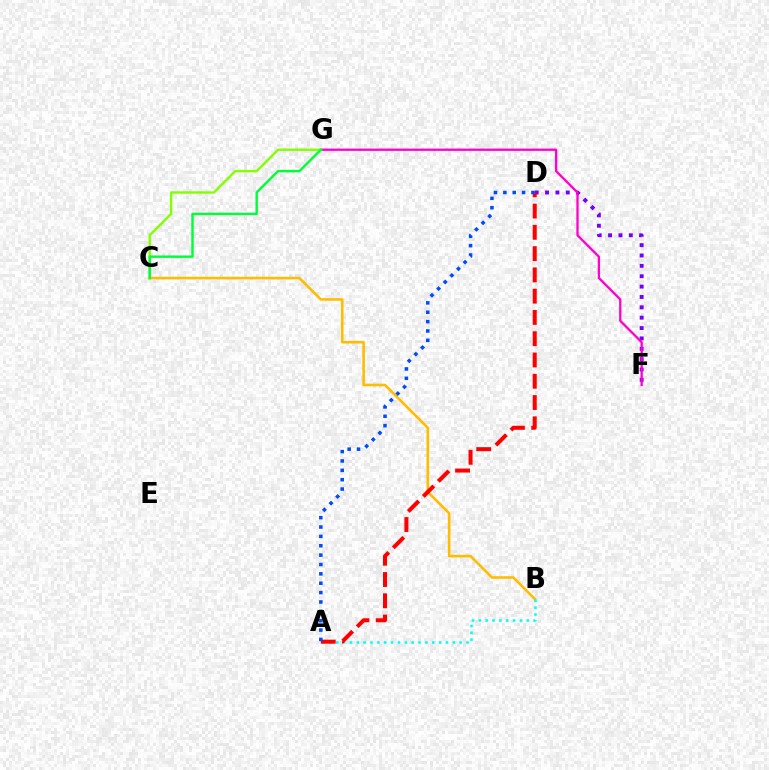{('B', 'C'): [{'color': '#ffbd00', 'line_style': 'solid', 'thickness': 1.87}], ('A', 'B'): [{'color': '#00fff6', 'line_style': 'dotted', 'thickness': 1.86}], ('D', 'F'): [{'color': '#7200ff', 'line_style': 'dotted', 'thickness': 2.82}], ('F', 'G'): [{'color': '#ff00cf', 'line_style': 'solid', 'thickness': 1.65}], ('C', 'G'): [{'color': '#84ff00', 'line_style': 'solid', 'thickness': 1.72}, {'color': '#00ff39', 'line_style': 'solid', 'thickness': 1.76}], ('A', 'D'): [{'color': '#ff0000', 'line_style': 'dashed', 'thickness': 2.89}, {'color': '#004bff', 'line_style': 'dotted', 'thickness': 2.54}]}